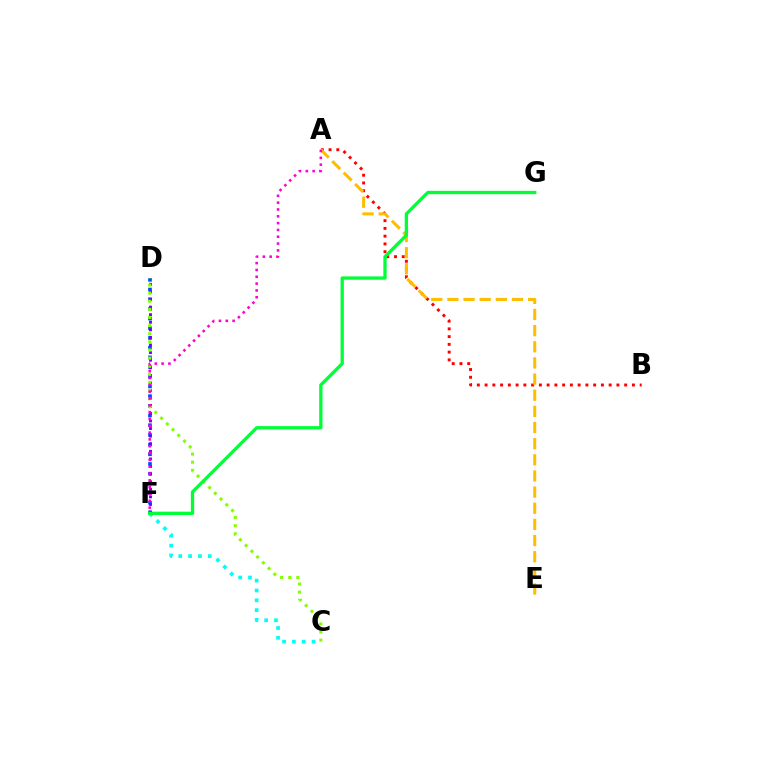{('D', 'F'): [{'color': '#004bff', 'line_style': 'dotted', 'thickness': 2.63}, {'color': '#7200ff', 'line_style': 'dotted', 'thickness': 2.06}], ('A', 'B'): [{'color': '#ff0000', 'line_style': 'dotted', 'thickness': 2.11}], ('C', 'F'): [{'color': '#00fff6', 'line_style': 'dotted', 'thickness': 2.67}], ('C', 'D'): [{'color': '#84ff00', 'line_style': 'dotted', 'thickness': 2.21}], ('A', 'E'): [{'color': '#ffbd00', 'line_style': 'dashed', 'thickness': 2.19}], ('F', 'G'): [{'color': '#00ff39', 'line_style': 'solid', 'thickness': 2.39}], ('A', 'F'): [{'color': '#ff00cf', 'line_style': 'dotted', 'thickness': 1.85}]}